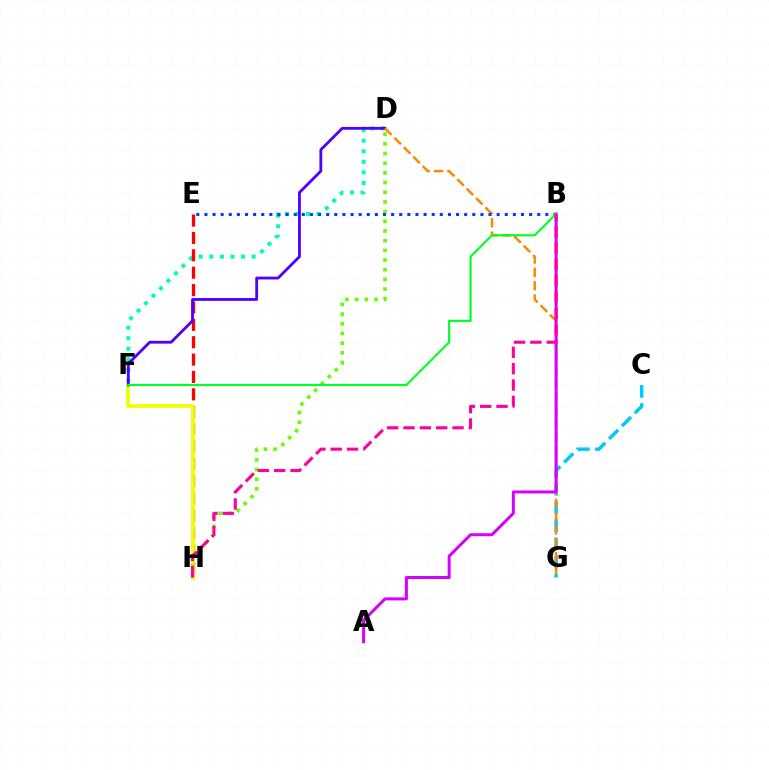{('C', 'G'): [{'color': '#00c7ff', 'line_style': 'dashed', 'thickness': 2.48}], ('D', 'F'): [{'color': '#00ffaf', 'line_style': 'dotted', 'thickness': 2.87}, {'color': '#4f00ff', 'line_style': 'solid', 'thickness': 2.03}], ('E', 'H'): [{'color': '#ff0000', 'line_style': 'dashed', 'thickness': 2.36}], ('F', 'H'): [{'color': '#eeff00', 'line_style': 'solid', 'thickness': 2.67}], ('D', 'H'): [{'color': '#66ff00', 'line_style': 'dotted', 'thickness': 2.63}], ('D', 'G'): [{'color': '#ff8800', 'line_style': 'dashed', 'thickness': 1.81}], ('B', 'E'): [{'color': '#003fff', 'line_style': 'dotted', 'thickness': 2.21}], ('A', 'B'): [{'color': '#d600ff', 'line_style': 'solid', 'thickness': 2.16}], ('B', 'F'): [{'color': '#00ff27', 'line_style': 'solid', 'thickness': 1.56}], ('B', 'H'): [{'color': '#ff00a0', 'line_style': 'dashed', 'thickness': 2.22}]}